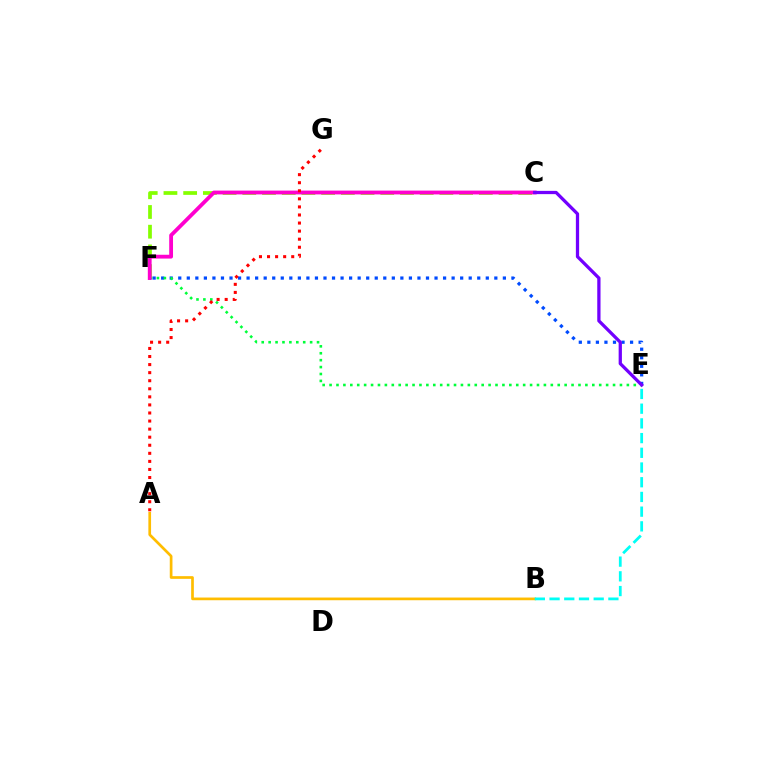{('E', 'F'): [{'color': '#004bff', 'line_style': 'dotted', 'thickness': 2.32}, {'color': '#00ff39', 'line_style': 'dotted', 'thickness': 1.88}], ('C', 'F'): [{'color': '#84ff00', 'line_style': 'dashed', 'thickness': 2.68}, {'color': '#ff00cf', 'line_style': 'solid', 'thickness': 2.74}], ('A', 'B'): [{'color': '#ffbd00', 'line_style': 'solid', 'thickness': 1.94}], ('B', 'E'): [{'color': '#00fff6', 'line_style': 'dashed', 'thickness': 2.0}], ('A', 'G'): [{'color': '#ff0000', 'line_style': 'dotted', 'thickness': 2.19}], ('C', 'E'): [{'color': '#7200ff', 'line_style': 'solid', 'thickness': 2.35}]}